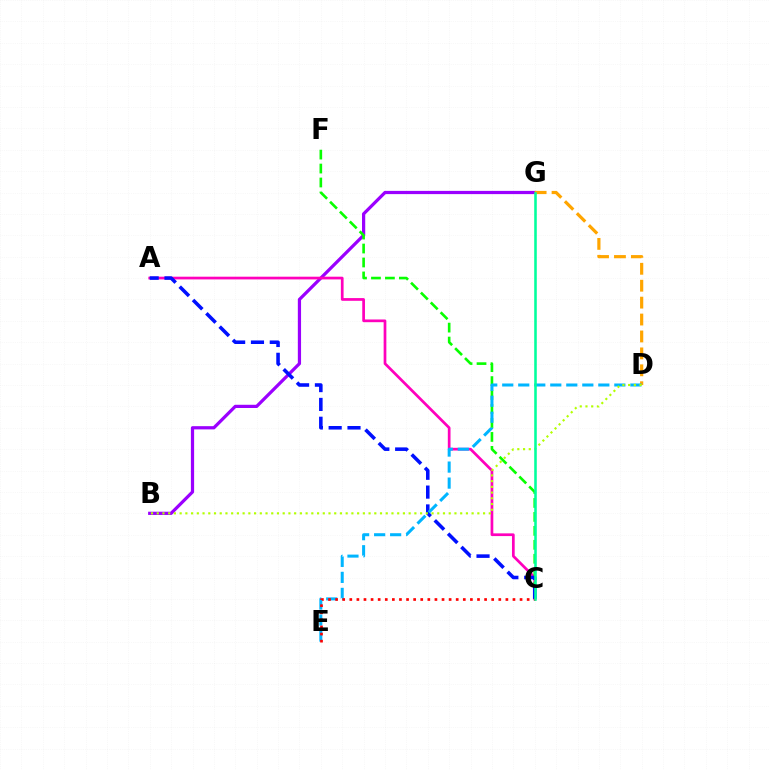{('B', 'G'): [{'color': '#9b00ff', 'line_style': 'solid', 'thickness': 2.32}], ('A', 'C'): [{'color': '#ff00bd', 'line_style': 'solid', 'thickness': 1.96}, {'color': '#0010ff', 'line_style': 'dashed', 'thickness': 2.56}], ('C', 'F'): [{'color': '#08ff00', 'line_style': 'dashed', 'thickness': 1.9}], ('D', 'G'): [{'color': '#ffa500', 'line_style': 'dashed', 'thickness': 2.3}], ('D', 'E'): [{'color': '#00b5ff', 'line_style': 'dashed', 'thickness': 2.18}], ('B', 'D'): [{'color': '#b3ff00', 'line_style': 'dotted', 'thickness': 1.56}], ('C', 'E'): [{'color': '#ff0000', 'line_style': 'dotted', 'thickness': 1.93}], ('C', 'G'): [{'color': '#00ff9d', 'line_style': 'solid', 'thickness': 1.85}]}